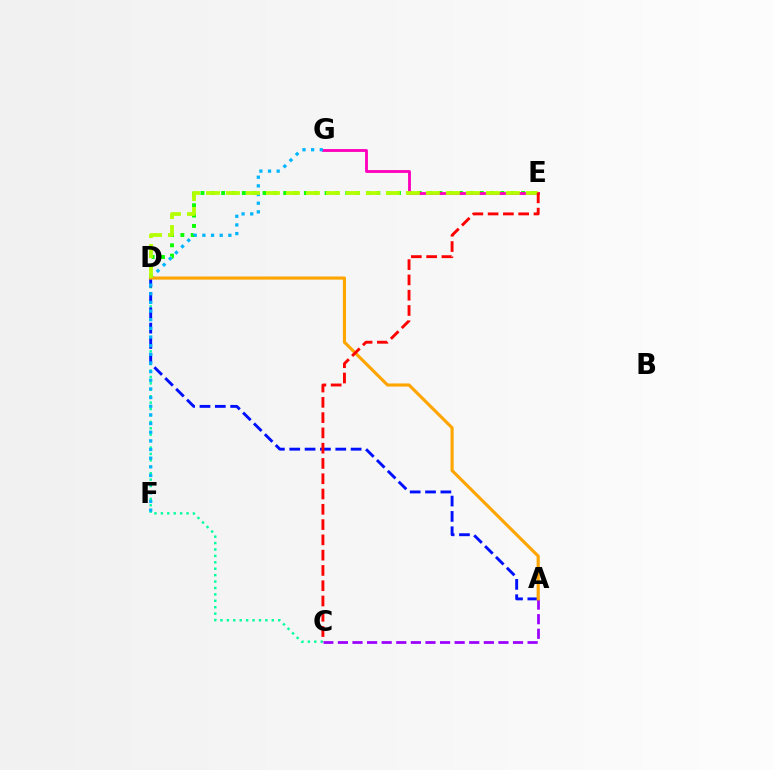{('C', 'D'): [{'color': '#00ff9d', 'line_style': 'dotted', 'thickness': 1.74}], ('A', 'D'): [{'color': '#0010ff', 'line_style': 'dashed', 'thickness': 2.08}, {'color': '#ffa500', 'line_style': 'solid', 'thickness': 2.25}], ('D', 'E'): [{'color': '#08ff00', 'line_style': 'dotted', 'thickness': 2.81}, {'color': '#b3ff00', 'line_style': 'dashed', 'thickness': 2.72}], ('E', 'G'): [{'color': '#ff00bd', 'line_style': 'solid', 'thickness': 2.05}], ('A', 'C'): [{'color': '#9b00ff', 'line_style': 'dashed', 'thickness': 1.98}], ('F', 'G'): [{'color': '#00b5ff', 'line_style': 'dotted', 'thickness': 2.35}], ('C', 'E'): [{'color': '#ff0000', 'line_style': 'dashed', 'thickness': 2.08}]}